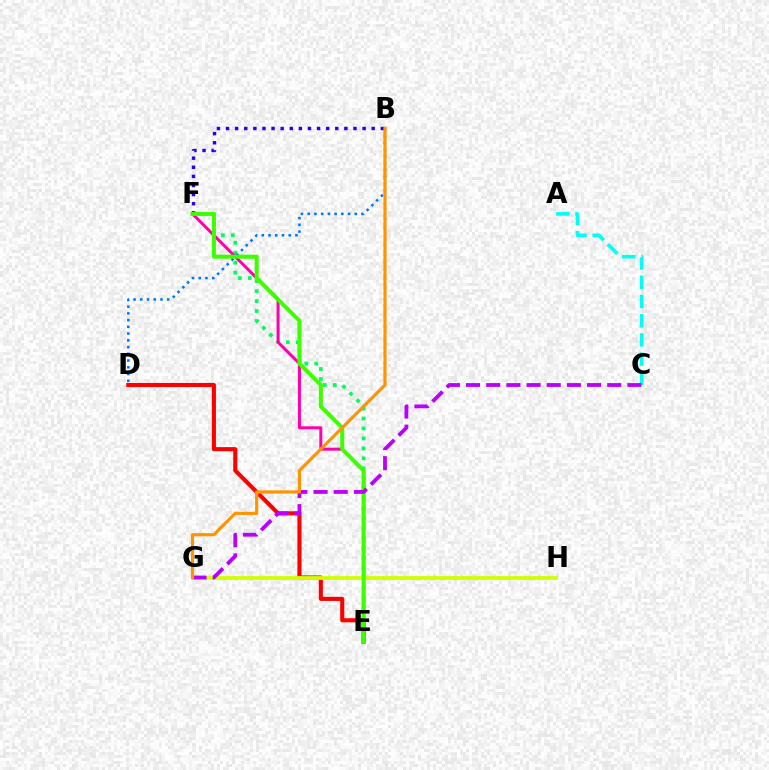{('D', 'E'): [{'color': '#ff0000', 'line_style': 'solid', 'thickness': 2.95}], ('E', 'F'): [{'color': '#00ff5c', 'line_style': 'dotted', 'thickness': 2.71}, {'color': '#ff00ac', 'line_style': 'solid', 'thickness': 2.15}, {'color': '#3dff00', 'line_style': 'solid', 'thickness': 2.9}], ('B', 'F'): [{'color': '#2500ff', 'line_style': 'dotted', 'thickness': 2.47}], ('A', 'C'): [{'color': '#00fff6', 'line_style': 'dashed', 'thickness': 2.61}], ('G', 'H'): [{'color': '#d1ff00', 'line_style': 'solid', 'thickness': 2.73}], ('B', 'D'): [{'color': '#0074ff', 'line_style': 'dotted', 'thickness': 1.83}], ('C', 'G'): [{'color': '#b900ff', 'line_style': 'dashed', 'thickness': 2.74}], ('B', 'G'): [{'color': '#ff9400', 'line_style': 'solid', 'thickness': 2.29}]}